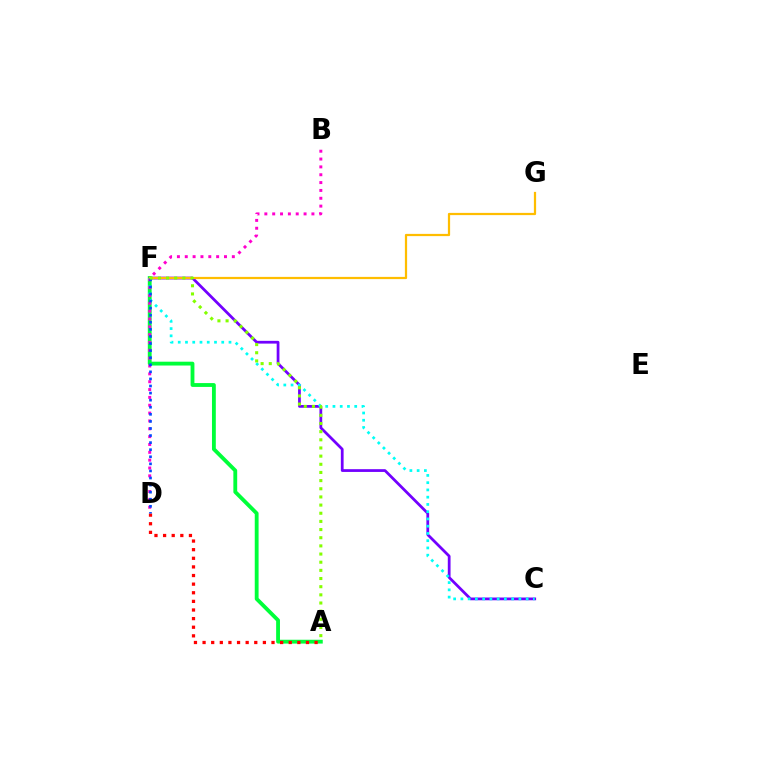{('C', 'F'): [{'color': '#7200ff', 'line_style': 'solid', 'thickness': 1.99}, {'color': '#00fff6', 'line_style': 'dotted', 'thickness': 1.97}], ('A', 'F'): [{'color': '#00ff39', 'line_style': 'solid', 'thickness': 2.76}, {'color': '#84ff00', 'line_style': 'dotted', 'thickness': 2.22}], ('B', 'D'): [{'color': '#ff00cf', 'line_style': 'dotted', 'thickness': 2.13}], ('F', 'G'): [{'color': '#ffbd00', 'line_style': 'solid', 'thickness': 1.61}], ('A', 'D'): [{'color': '#ff0000', 'line_style': 'dotted', 'thickness': 2.34}], ('D', 'F'): [{'color': '#004bff', 'line_style': 'dotted', 'thickness': 1.92}]}